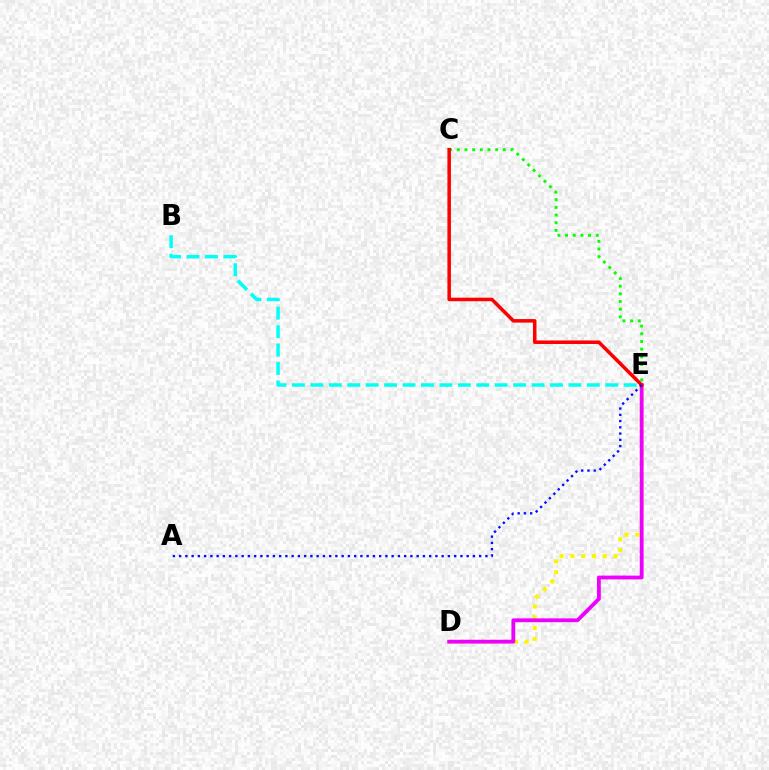{('D', 'E'): [{'color': '#fcf500', 'line_style': 'dotted', 'thickness': 2.93}, {'color': '#ee00ff', 'line_style': 'solid', 'thickness': 2.74}], ('B', 'E'): [{'color': '#00fff6', 'line_style': 'dashed', 'thickness': 2.5}], ('C', 'E'): [{'color': '#08ff00', 'line_style': 'dotted', 'thickness': 2.08}, {'color': '#ff0000', 'line_style': 'solid', 'thickness': 2.54}], ('A', 'E'): [{'color': '#0010ff', 'line_style': 'dotted', 'thickness': 1.7}]}